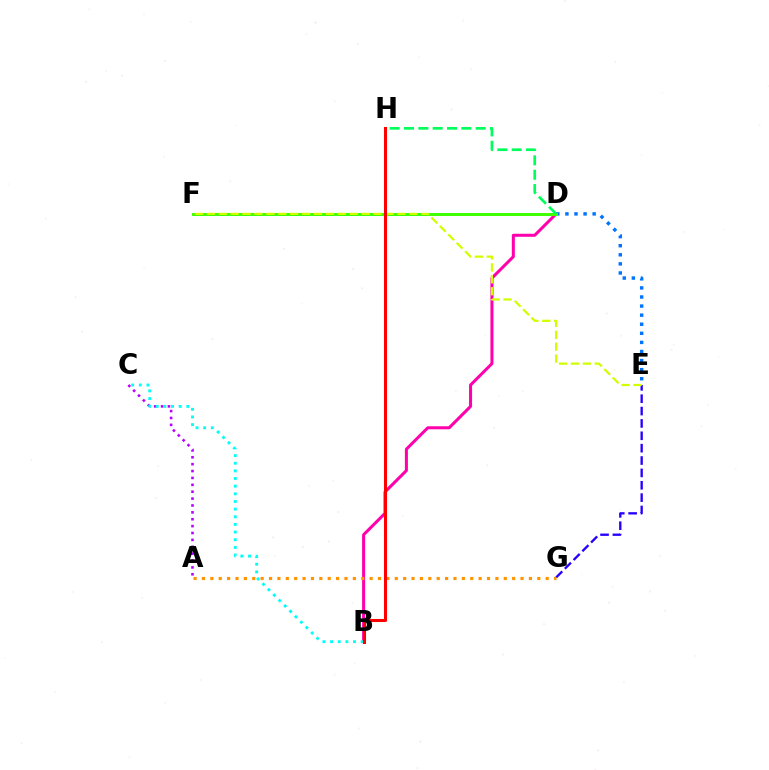{('B', 'D'): [{'color': '#ff00ac', 'line_style': 'solid', 'thickness': 2.18}], ('A', 'C'): [{'color': '#b900ff', 'line_style': 'dotted', 'thickness': 1.87}], ('B', 'C'): [{'color': '#00fff6', 'line_style': 'dotted', 'thickness': 2.08}], ('E', 'G'): [{'color': '#2500ff', 'line_style': 'dashed', 'thickness': 1.68}], ('D', 'E'): [{'color': '#0074ff', 'line_style': 'dotted', 'thickness': 2.47}], ('A', 'G'): [{'color': '#ff9400', 'line_style': 'dotted', 'thickness': 2.28}], ('D', 'F'): [{'color': '#3dff00', 'line_style': 'solid', 'thickness': 2.13}], ('E', 'F'): [{'color': '#d1ff00', 'line_style': 'dashed', 'thickness': 1.62}], ('D', 'H'): [{'color': '#00ff5c', 'line_style': 'dashed', 'thickness': 1.95}], ('B', 'H'): [{'color': '#ff0000', 'line_style': 'solid', 'thickness': 2.2}]}